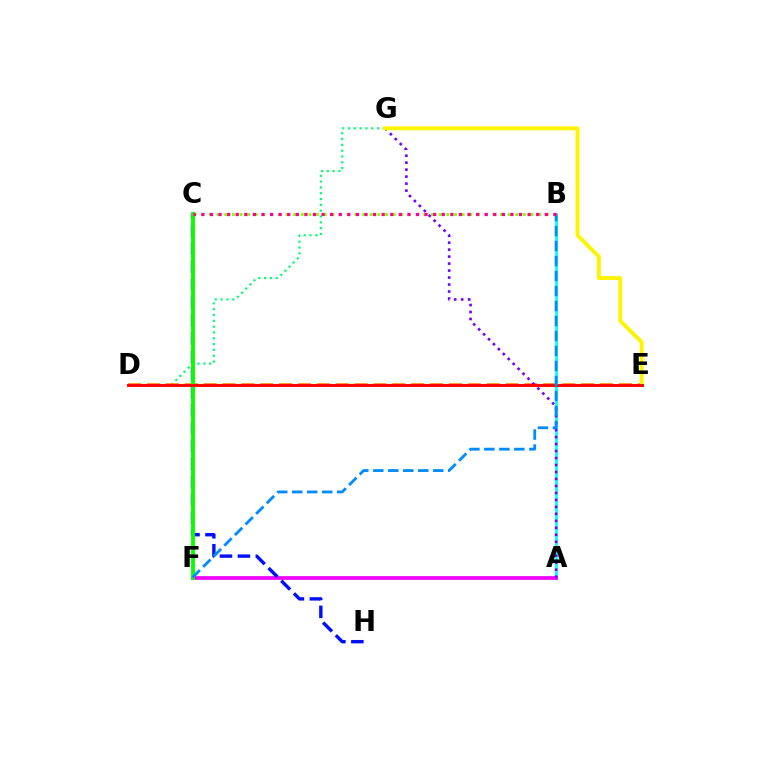{('D', 'G'): [{'color': '#00ff74', 'line_style': 'dotted', 'thickness': 1.58}], ('A', 'B'): [{'color': '#00fff6', 'line_style': 'solid', 'thickness': 1.97}], ('A', 'F'): [{'color': '#ee00ff', 'line_style': 'solid', 'thickness': 2.67}], ('D', 'E'): [{'color': '#ff7c00', 'line_style': 'dashed', 'thickness': 2.56}, {'color': '#ff0000', 'line_style': 'solid', 'thickness': 2.1}], ('C', 'H'): [{'color': '#0010ff', 'line_style': 'dashed', 'thickness': 2.44}], ('C', 'F'): [{'color': '#08ff00', 'line_style': 'solid', 'thickness': 2.8}], ('A', 'G'): [{'color': '#7200ff', 'line_style': 'dotted', 'thickness': 1.9}], ('E', 'G'): [{'color': '#fcf500', 'line_style': 'solid', 'thickness': 2.79}], ('B', 'F'): [{'color': '#008cff', 'line_style': 'dashed', 'thickness': 2.04}], ('B', 'C'): [{'color': '#84ff00', 'line_style': 'dotted', 'thickness': 2.08}, {'color': '#ff0094', 'line_style': 'dotted', 'thickness': 2.33}]}